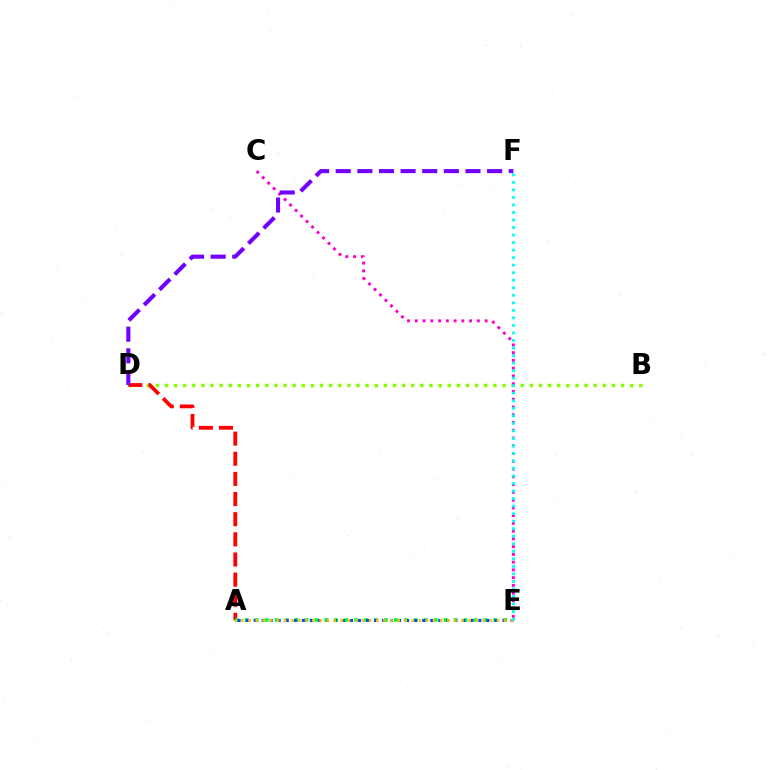{('B', 'D'): [{'color': '#84ff00', 'line_style': 'dotted', 'thickness': 2.48}], ('A', 'D'): [{'color': '#ff0000', 'line_style': 'dashed', 'thickness': 2.74}], ('A', 'E'): [{'color': '#00ff39', 'line_style': 'dotted', 'thickness': 2.7}, {'color': '#004bff', 'line_style': 'dotted', 'thickness': 2.18}, {'color': '#ffbd00', 'line_style': 'dotted', 'thickness': 1.93}], ('C', 'E'): [{'color': '#ff00cf', 'line_style': 'dotted', 'thickness': 2.11}], ('D', 'F'): [{'color': '#7200ff', 'line_style': 'dashed', 'thickness': 2.94}], ('E', 'F'): [{'color': '#00fff6', 'line_style': 'dotted', 'thickness': 2.05}]}